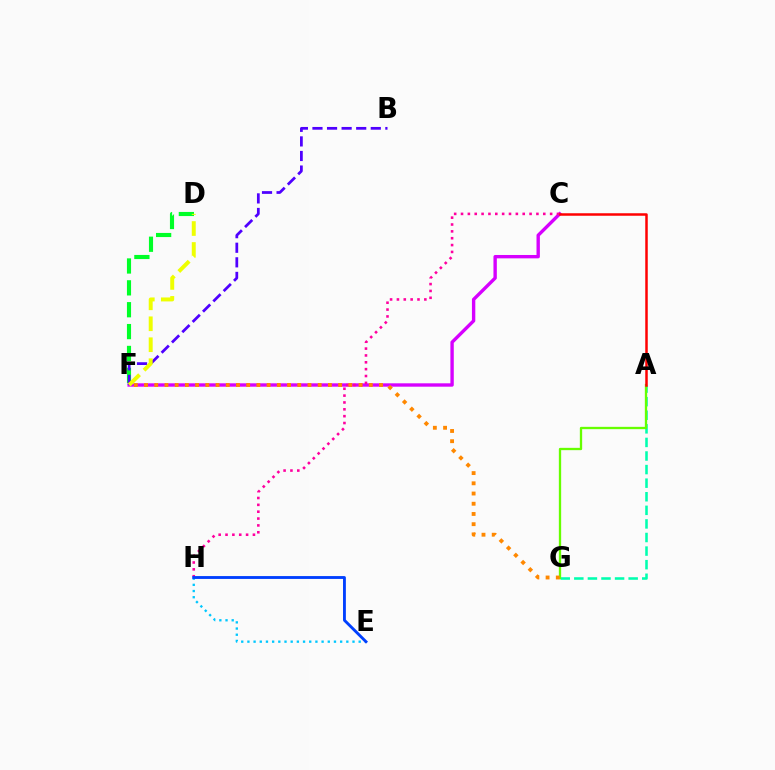{('C', 'F'): [{'color': '#d600ff', 'line_style': 'solid', 'thickness': 2.43}], ('D', 'F'): [{'color': '#00ff27', 'line_style': 'dashed', 'thickness': 2.97}, {'color': '#eeff00', 'line_style': 'dashed', 'thickness': 2.85}], ('B', 'F'): [{'color': '#4f00ff', 'line_style': 'dashed', 'thickness': 1.98}], ('A', 'G'): [{'color': '#00ffaf', 'line_style': 'dashed', 'thickness': 1.85}, {'color': '#66ff00', 'line_style': 'solid', 'thickness': 1.66}], ('C', 'H'): [{'color': '#ff00a0', 'line_style': 'dotted', 'thickness': 1.86}], ('E', 'H'): [{'color': '#00c7ff', 'line_style': 'dotted', 'thickness': 1.68}, {'color': '#003fff', 'line_style': 'solid', 'thickness': 2.05}], ('F', 'G'): [{'color': '#ff8800', 'line_style': 'dotted', 'thickness': 2.78}], ('A', 'C'): [{'color': '#ff0000', 'line_style': 'solid', 'thickness': 1.8}]}